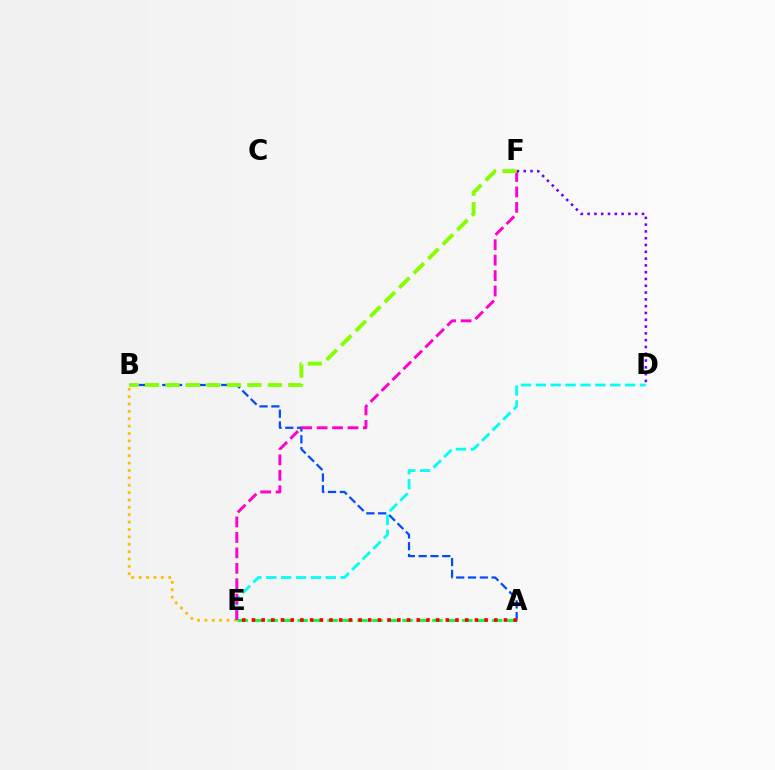{('A', 'B'): [{'color': '#004bff', 'line_style': 'dashed', 'thickness': 1.6}], ('A', 'E'): [{'color': '#00ff39', 'line_style': 'dashed', 'thickness': 2.03}, {'color': '#ff0000', 'line_style': 'dotted', 'thickness': 2.63}], ('D', 'E'): [{'color': '#00fff6', 'line_style': 'dashed', 'thickness': 2.02}], ('B', 'E'): [{'color': '#ffbd00', 'line_style': 'dotted', 'thickness': 2.0}], ('E', 'F'): [{'color': '#ff00cf', 'line_style': 'dashed', 'thickness': 2.1}], ('D', 'F'): [{'color': '#7200ff', 'line_style': 'dotted', 'thickness': 1.85}], ('B', 'F'): [{'color': '#84ff00', 'line_style': 'dashed', 'thickness': 2.78}]}